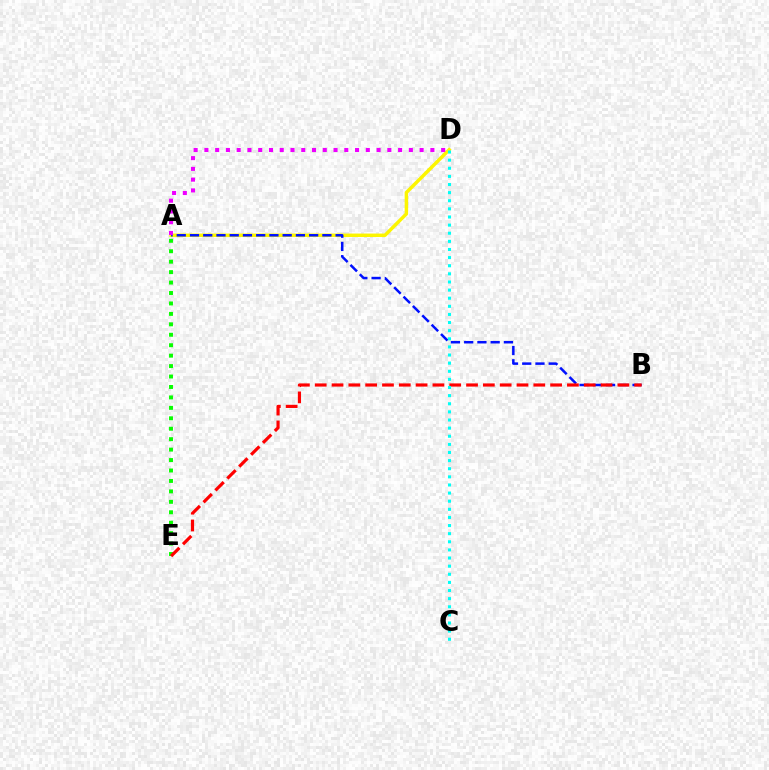{('A', 'E'): [{'color': '#08ff00', 'line_style': 'dotted', 'thickness': 2.84}], ('A', 'D'): [{'color': '#fcf500', 'line_style': 'solid', 'thickness': 2.49}, {'color': '#ee00ff', 'line_style': 'dotted', 'thickness': 2.92}], ('A', 'B'): [{'color': '#0010ff', 'line_style': 'dashed', 'thickness': 1.8}], ('B', 'E'): [{'color': '#ff0000', 'line_style': 'dashed', 'thickness': 2.28}], ('C', 'D'): [{'color': '#00fff6', 'line_style': 'dotted', 'thickness': 2.21}]}